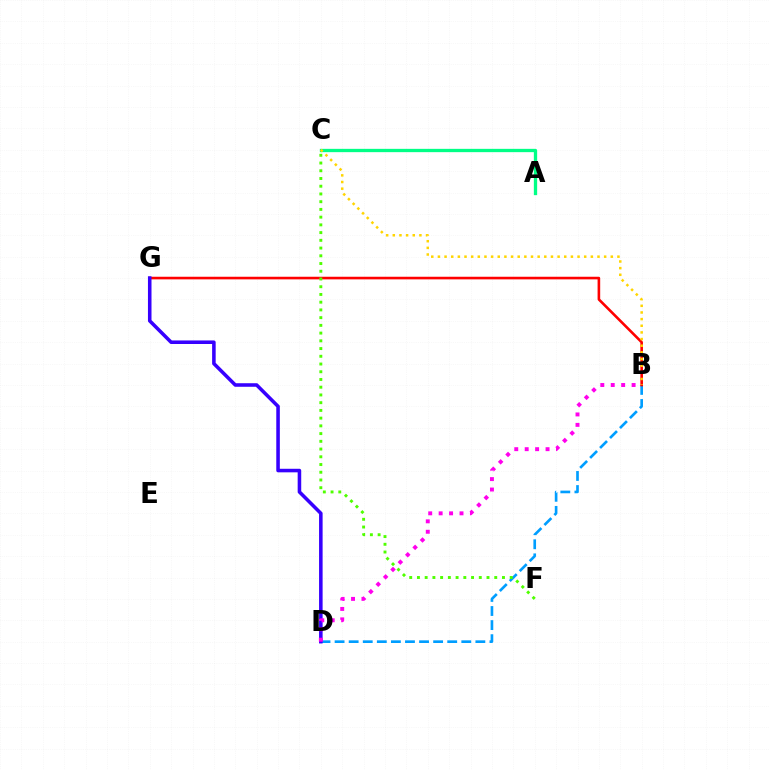{('B', 'D'): [{'color': '#009eff', 'line_style': 'dashed', 'thickness': 1.91}, {'color': '#ff00ed', 'line_style': 'dotted', 'thickness': 2.83}], ('B', 'G'): [{'color': '#ff0000', 'line_style': 'solid', 'thickness': 1.88}], ('D', 'G'): [{'color': '#3700ff', 'line_style': 'solid', 'thickness': 2.56}], ('A', 'C'): [{'color': '#00ff86', 'line_style': 'solid', 'thickness': 2.38}], ('B', 'C'): [{'color': '#ffd500', 'line_style': 'dotted', 'thickness': 1.81}], ('C', 'F'): [{'color': '#4fff00', 'line_style': 'dotted', 'thickness': 2.1}]}